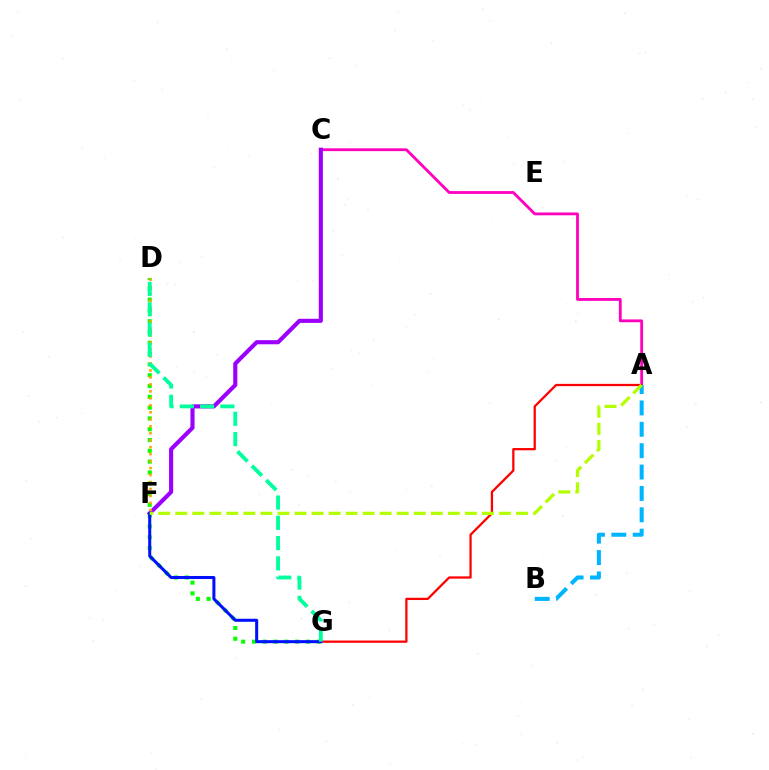{('A', 'C'): [{'color': '#ff00bd', 'line_style': 'solid', 'thickness': 2.02}], ('A', 'G'): [{'color': '#ff0000', 'line_style': 'solid', 'thickness': 1.63}], ('D', 'G'): [{'color': '#08ff00', 'line_style': 'dotted', 'thickness': 2.93}, {'color': '#00ff9d', 'line_style': 'dashed', 'thickness': 2.76}], ('A', 'B'): [{'color': '#00b5ff', 'line_style': 'dashed', 'thickness': 2.9}], ('C', 'F'): [{'color': '#9b00ff', 'line_style': 'solid', 'thickness': 2.96}], ('D', 'F'): [{'color': '#ffa500', 'line_style': 'dotted', 'thickness': 1.89}], ('F', 'G'): [{'color': '#0010ff', 'line_style': 'solid', 'thickness': 2.18}], ('A', 'F'): [{'color': '#b3ff00', 'line_style': 'dashed', 'thickness': 2.31}]}